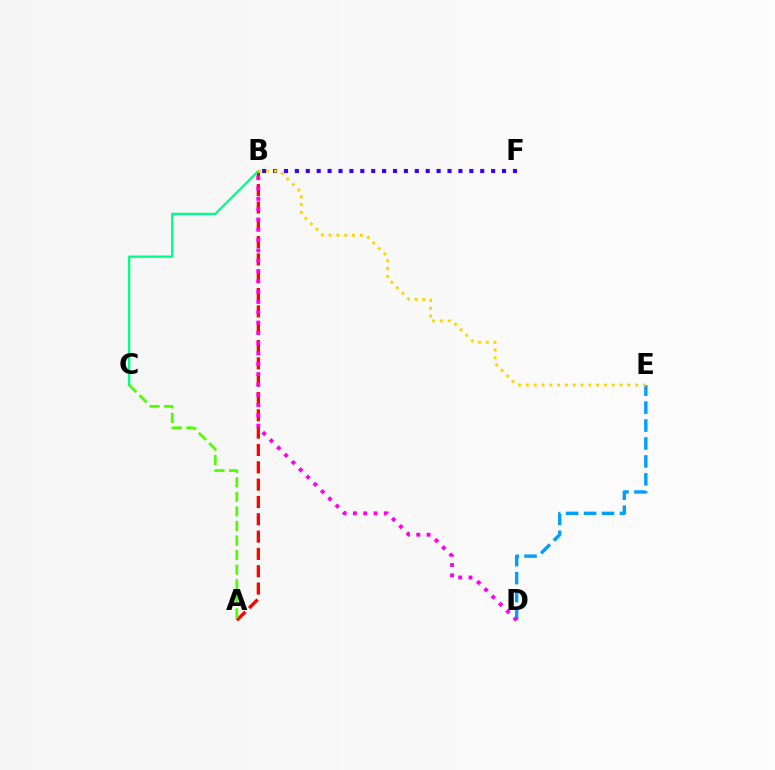{('D', 'E'): [{'color': '#009eff', 'line_style': 'dashed', 'thickness': 2.44}], ('B', 'F'): [{'color': '#3700ff', 'line_style': 'dotted', 'thickness': 2.96}], ('A', 'B'): [{'color': '#ff0000', 'line_style': 'dashed', 'thickness': 2.35}], ('B', 'C'): [{'color': '#00ff86', 'line_style': 'solid', 'thickness': 1.66}], ('B', 'D'): [{'color': '#ff00ed', 'line_style': 'dotted', 'thickness': 2.8}], ('B', 'E'): [{'color': '#ffd500', 'line_style': 'dotted', 'thickness': 2.12}], ('A', 'C'): [{'color': '#4fff00', 'line_style': 'dashed', 'thickness': 1.98}]}